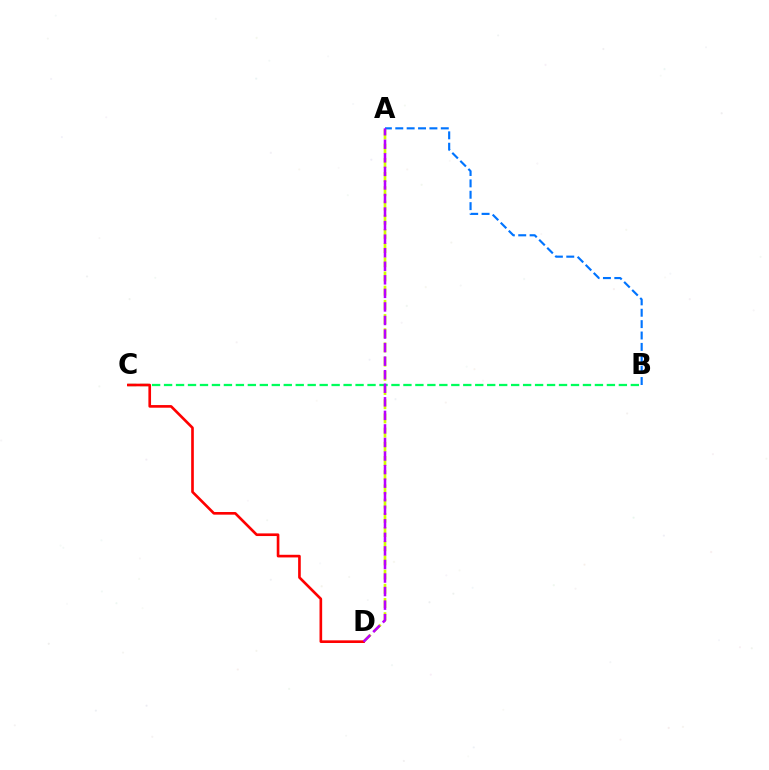{('A', 'D'): [{'color': '#d1ff00', 'line_style': 'dashed', 'thickness': 1.93}, {'color': '#b900ff', 'line_style': 'dashed', 'thickness': 1.84}], ('B', 'C'): [{'color': '#00ff5c', 'line_style': 'dashed', 'thickness': 1.63}], ('C', 'D'): [{'color': '#ff0000', 'line_style': 'solid', 'thickness': 1.91}], ('A', 'B'): [{'color': '#0074ff', 'line_style': 'dashed', 'thickness': 1.55}]}